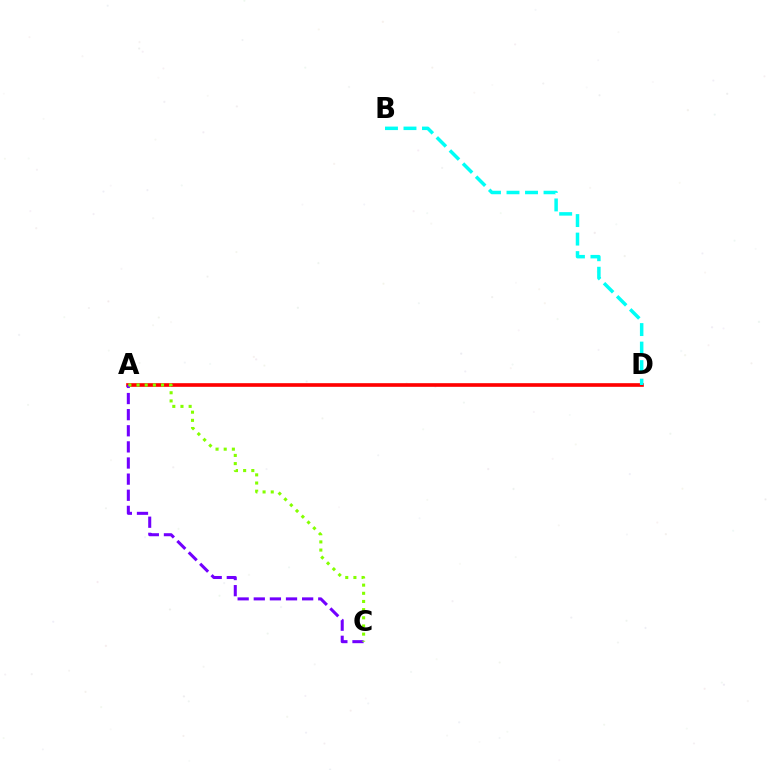{('A', 'D'): [{'color': '#ff0000', 'line_style': 'solid', 'thickness': 2.62}], ('B', 'D'): [{'color': '#00fff6', 'line_style': 'dashed', 'thickness': 2.52}], ('A', 'C'): [{'color': '#7200ff', 'line_style': 'dashed', 'thickness': 2.19}, {'color': '#84ff00', 'line_style': 'dotted', 'thickness': 2.22}]}